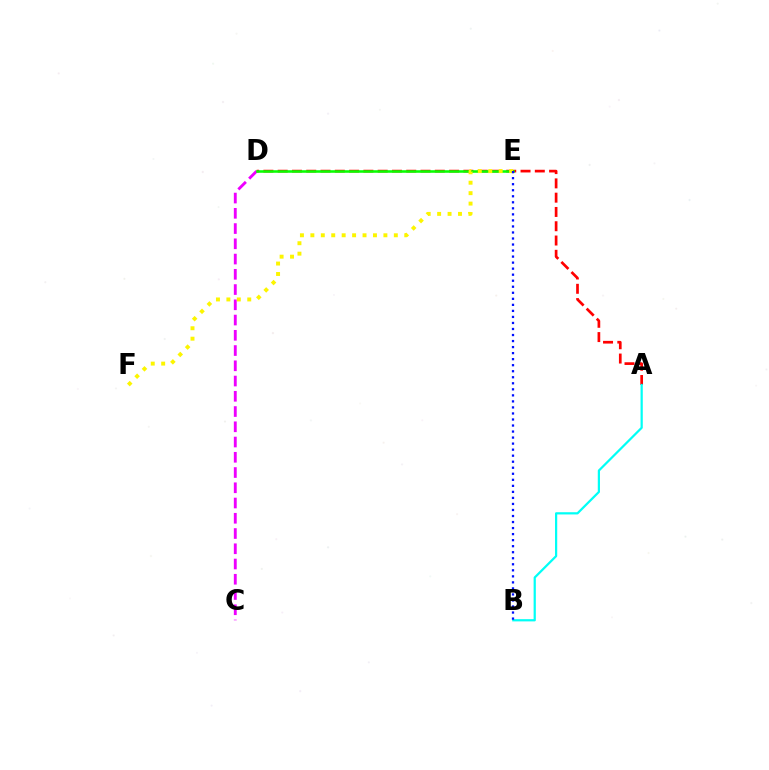{('A', 'D'): [{'color': '#ff0000', 'line_style': 'dashed', 'thickness': 1.94}], ('C', 'D'): [{'color': '#ee00ff', 'line_style': 'dashed', 'thickness': 2.07}], ('D', 'E'): [{'color': '#08ff00', 'line_style': 'solid', 'thickness': 1.84}], ('A', 'B'): [{'color': '#00fff6', 'line_style': 'solid', 'thickness': 1.6}], ('E', 'F'): [{'color': '#fcf500', 'line_style': 'dotted', 'thickness': 2.83}], ('B', 'E'): [{'color': '#0010ff', 'line_style': 'dotted', 'thickness': 1.64}]}